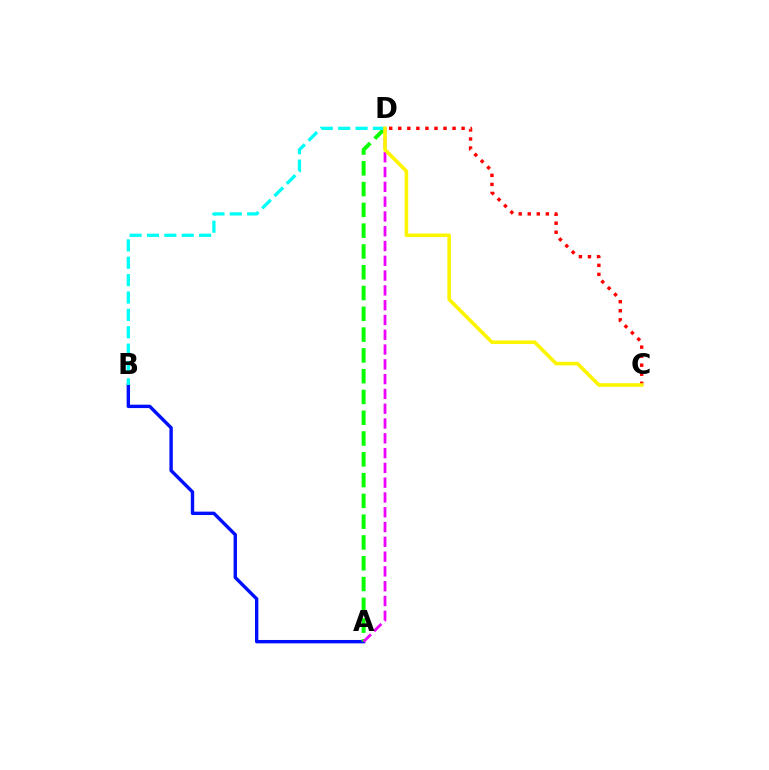{('A', 'B'): [{'color': '#0010ff', 'line_style': 'solid', 'thickness': 2.44}], ('A', 'D'): [{'color': '#08ff00', 'line_style': 'dashed', 'thickness': 2.82}, {'color': '#ee00ff', 'line_style': 'dashed', 'thickness': 2.01}], ('C', 'D'): [{'color': '#ff0000', 'line_style': 'dotted', 'thickness': 2.46}, {'color': '#fcf500', 'line_style': 'solid', 'thickness': 2.59}], ('B', 'D'): [{'color': '#00fff6', 'line_style': 'dashed', 'thickness': 2.36}]}